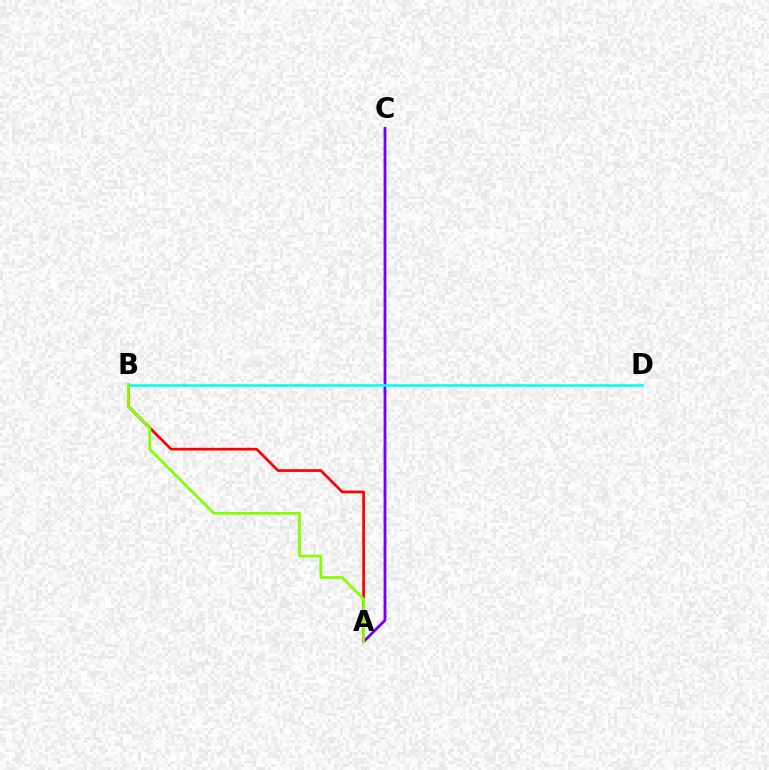{('A', 'B'): [{'color': '#ff0000', 'line_style': 'solid', 'thickness': 1.94}, {'color': '#84ff00', 'line_style': 'solid', 'thickness': 1.97}], ('A', 'C'): [{'color': '#7200ff', 'line_style': 'solid', 'thickness': 2.04}], ('B', 'D'): [{'color': '#00fff6', 'line_style': 'solid', 'thickness': 1.88}]}